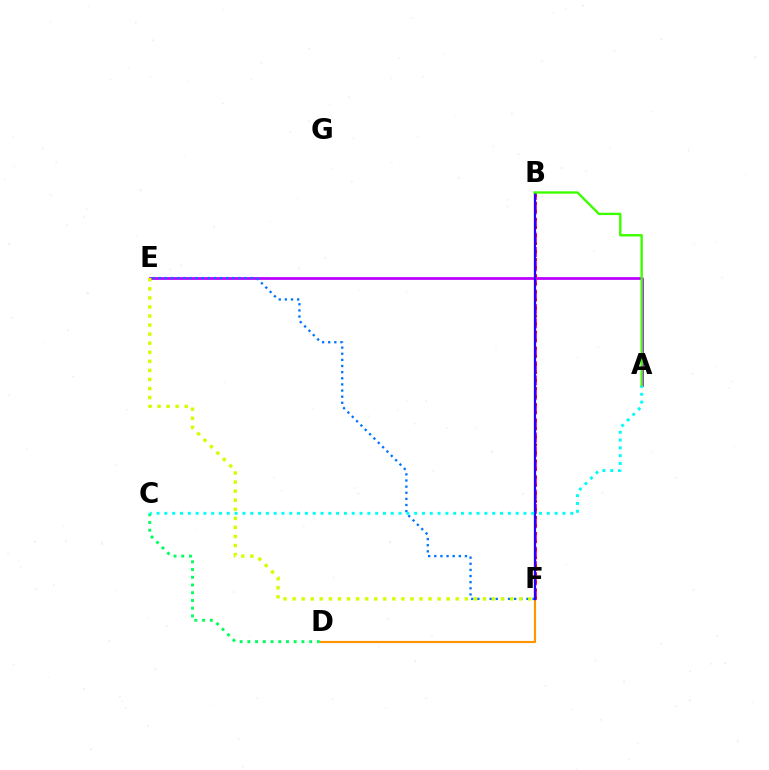{('A', 'E'): [{'color': '#b900ff', 'line_style': 'solid', 'thickness': 1.98}], ('B', 'F'): [{'color': '#ff00ac', 'line_style': 'dashed', 'thickness': 1.94}, {'color': '#ff0000', 'line_style': 'dotted', 'thickness': 2.19}, {'color': '#2500ff', 'line_style': 'solid', 'thickness': 1.63}], ('D', 'F'): [{'color': '#ff9400', 'line_style': 'solid', 'thickness': 1.55}], ('E', 'F'): [{'color': '#0074ff', 'line_style': 'dotted', 'thickness': 1.67}, {'color': '#d1ff00', 'line_style': 'dotted', 'thickness': 2.46}], ('C', 'D'): [{'color': '#00ff5c', 'line_style': 'dotted', 'thickness': 2.1}], ('A', 'C'): [{'color': '#00fff6', 'line_style': 'dotted', 'thickness': 2.12}], ('A', 'B'): [{'color': '#3dff00', 'line_style': 'solid', 'thickness': 1.71}]}